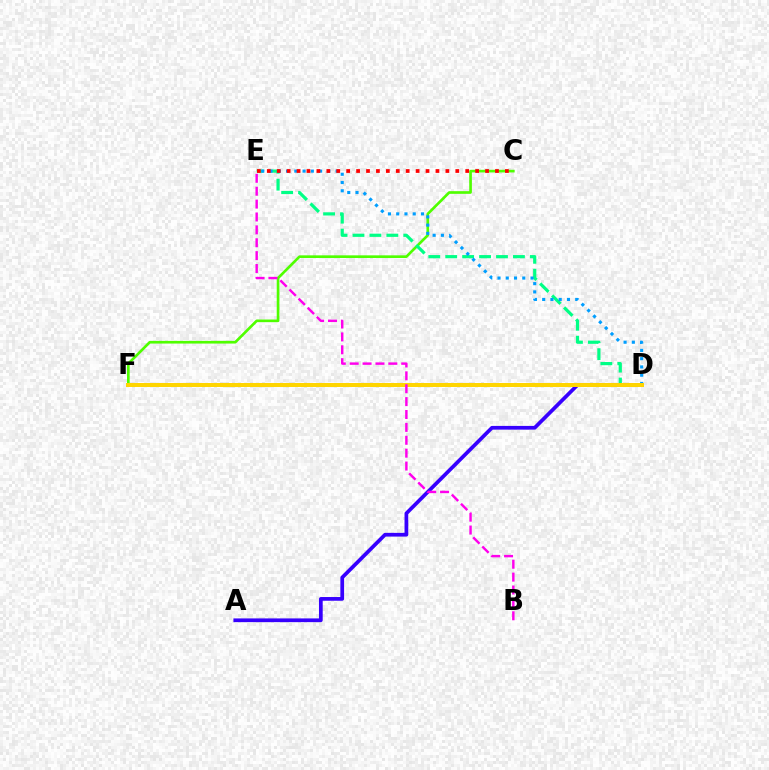{('C', 'F'): [{'color': '#4fff00', 'line_style': 'solid', 'thickness': 1.92}], ('D', 'E'): [{'color': '#00ff86', 'line_style': 'dashed', 'thickness': 2.3}, {'color': '#009eff', 'line_style': 'dotted', 'thickness': 2.24}], ('A', 'D'): [{'color': '#3700ff', 'line_style': 'solid', 'thickness': 2.68}], ('D', 'F'): [{'color': '#ffd500', 'line_style': 'solid', 'thickness': 2.87}], ('B', 'E'): [{'color': '#ff00ed', 'line_style': 'dashed', 'thickness': 1.75}], ('C', 'E'): [{'color': '#ff0000', 'line_style': 'dotted', 'thickness': 2.7}]}